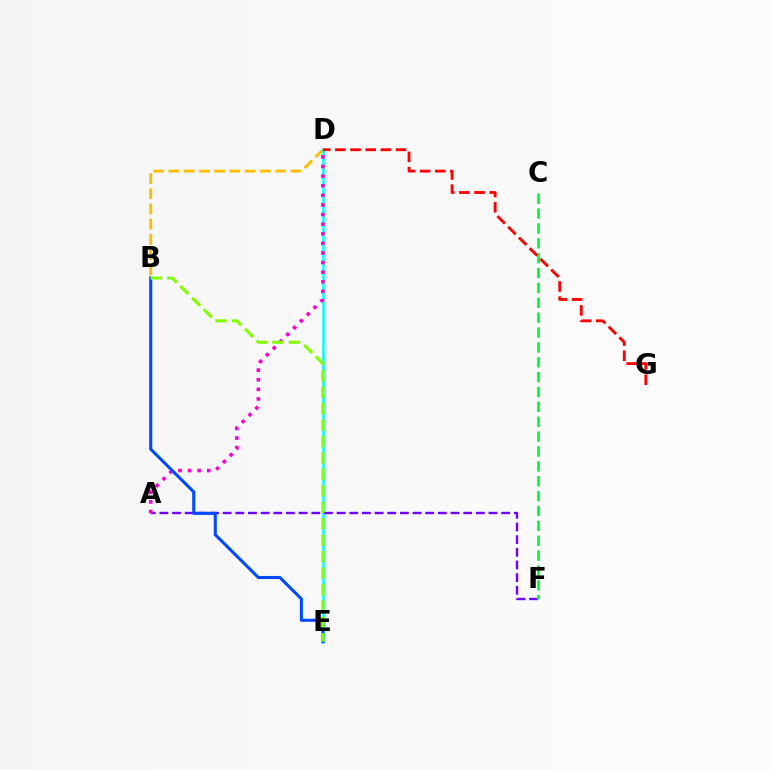{('B', 'D'): [{'color': '#ffbd00', 'line_style': 'dashed', 'thickness': 2.07}], ('D', 'E'): [{'color': '#00fff6', 'line_style': 'solid', 'thickness': 1.82}], ('A', 'F'): [{'color': '#7200ff', 'line_style': 'dashed', 'thickness': 1.72}], ('A', 'D'): [{'color': '#ff00cf', 'line_style': 'dotted', 'thickness': 2.61}], ('B', 'E'): [{'color': '#004bff', 'line_style': 'solid', 'thickness': 2.22}, {'color': '#84ff00', 'line_style': 'dashed', 'thickness': 2.23}], ('C', 'F'): [{'color': '#00ff39', 'line_style': 'dashed', 'thickness': 2.02}], ('D', 'G'): [{'color': '#ff0000', 'line_style': 'dashed', 'thickness': 2.06}]}